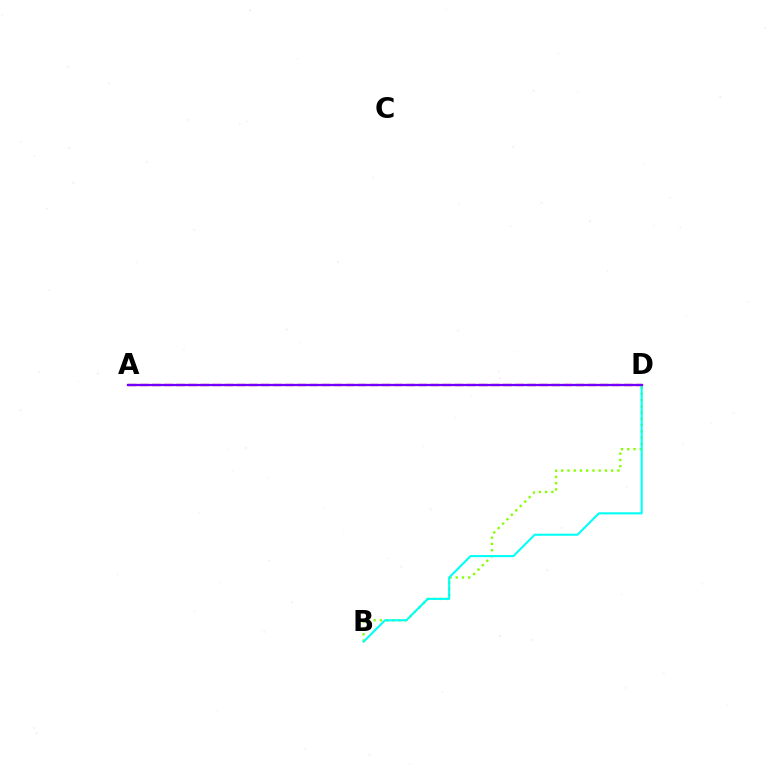{('A', 'D'): [{'color': '#ff0000', 'line_style': 'dashed', 'thickness': 1.64}, {'color': '#7200ff', 'line_style': 'solid', 'thickness': 1.64}], ('B', 'D'): [{'color': '#84ff00', 'line_style': 'dotted', 'thickness': 1.7}, {'color': '#00fff6', 'line_style': 'solid', 'thickness': 1.5}]}